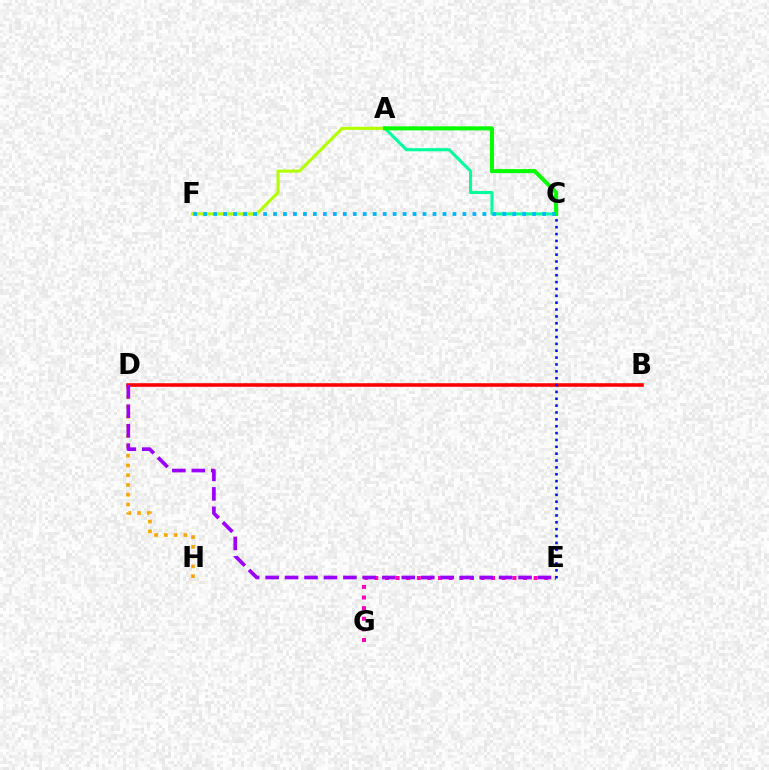{('E', 'G'): [{'color': '#ff00bd', 'line_style': 'dotted', 'thickness': 2.89}], ('D', 'H'): [{'color': '#ffa500', 'line_style': 'dotted', 'thickness': 2.65}], ('A', 'F'): [{'color': '#b3ff00', 'line_style': 'solid', 'thickness': 2.23}], ('A', 'C'): [{'color': '#00ff9d', 'line_style': 'solid', 'thickness': 2.23}, {'color': '#08ff00', 'line_style': 'solid', 'thickness': 2.93}], ('B', 'D'): [{'color': '#ff0000', 'line_style': 'solid', 'thickness': 2.58}], ('C', 'E'): [{'color': '#0010ff', 'line_style': 'dotted', 'thickness': 1.86}], ('D', 'E'): [{'color': '#9b00ff', 'line_style': 'dashed', 'thickness': 2.64}], ('C', 'F'): [{'color': '#00b5ff', 'line_style': 'dotted', 'thickness': 2.71}]}